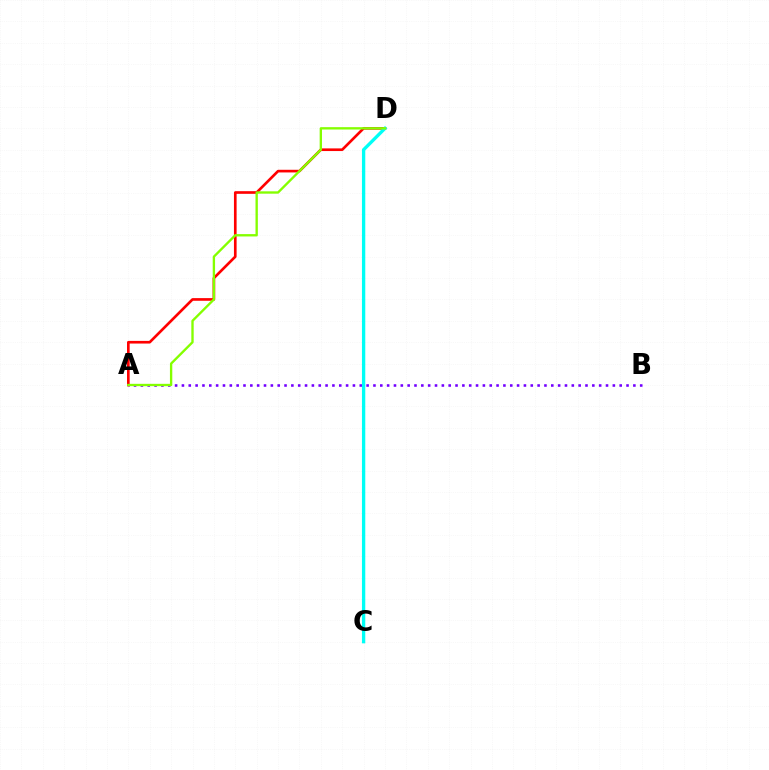{('A', 'B'): [{'color': '#7200ff', 'line_style': 'dotted', 'thickness': 1.86}], ('A', 'D'): [{'color': '#ff0000', 'line_style': 'solid', 'thickness': 1.91}, {'color': '#84ff00', 'line_style': 'solid', 'thickness': 1.69}], ('C', 'D'): [{'color': '#00fff6', 'line_style': 'solid', 'thickness': 2.4}]}